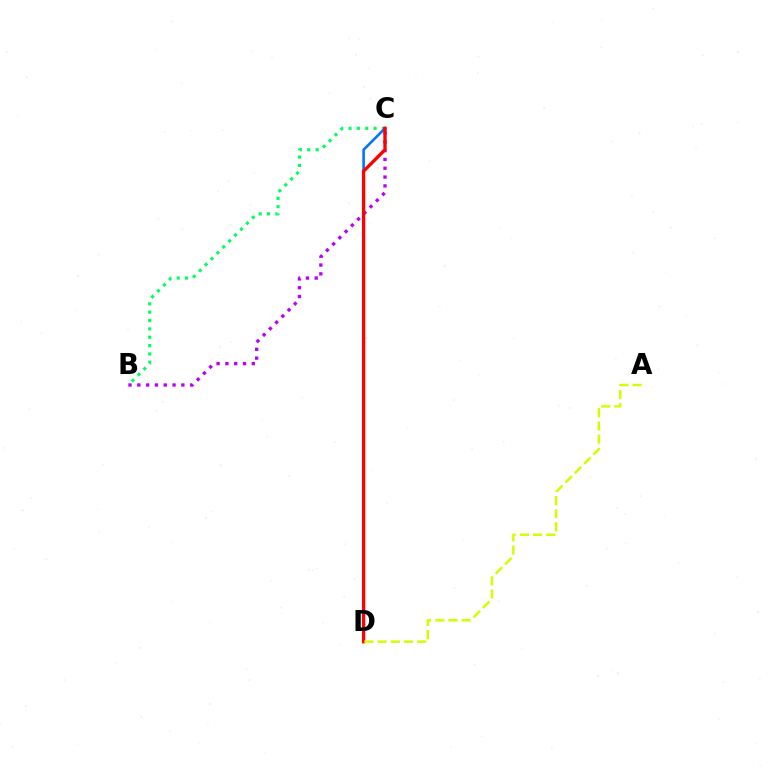{('B', 'C'): [{'color': '#b900ff', 'line_style': 'dotted', 'thickness': 2.39}, {'color': '#00ff5c', 'line_style': 'dotted', 'thickness': 2.27}], ('C', 'D'): [{'color': '#0074ff', 'line_style': 'solid', 'thickness': 1.87}, {'color': '#ff0000', 'line_style': 'solid', 'thickness': 2.4}], ('A', 'D'): [{'color': '#d1ff00', 'line_style': 'dashed', 'thickness': 1.79}]}